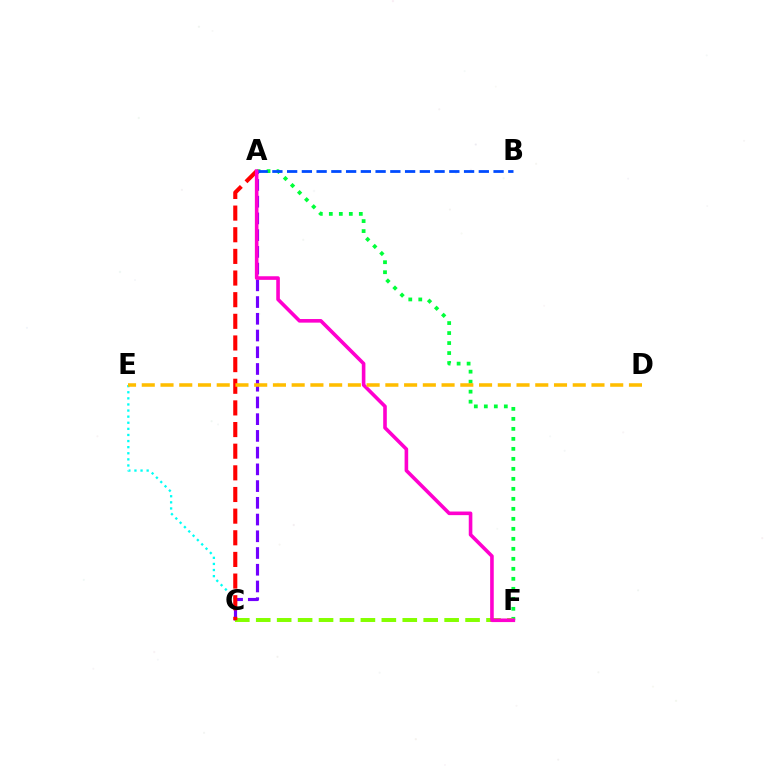{('A', 'F'): [{'color': '#00ff39', 'line_style': 'dotted', 'thickness': 2.72}, {'color': '#ff00cf', 'line_style': 'solid', 'thickness': 2.59}], ('C', 'E'): [{'color': '#00fff6', 'line_style': 'dotted', 'thickness': 1.66}], ('A', 'C'): [{'color': '#7200ff', 'line_style': 'dashed', 'thickness': 2.27}, {'color': '#ff0000', 'line_style': 'dashed', 'thickness': 2.94}], ('C', 'F'): [{'color': '#84ff00', 'line_style': 'dashed', 'thickness': 2.84}], ('A', 'B'): [{'color': '#004bff', 'line_style': 'dashed', 'thickness': 2.0}], ('D', 'E'): [{'color': '#ffbd00', 'line_style': 'dashed', 'thickness': 2.55}]}